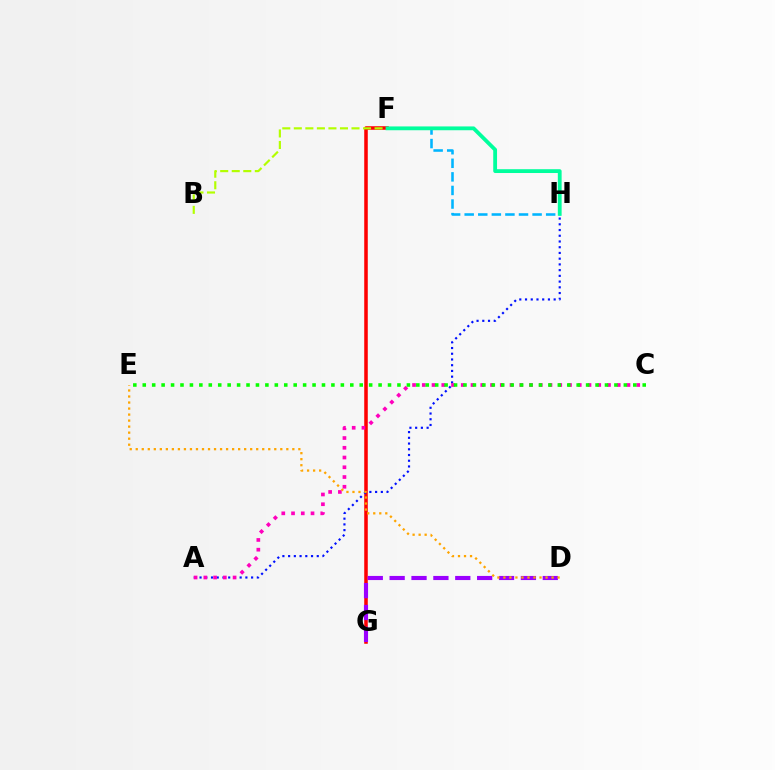{('F', 'G'): [{'color': '#ff0000', 'line_style': 'solid', 'thickness': 2.55}], ('A', 'H'): [{'color': '#0010ff', 'line_style': 'dotted', 'thickness': 1.56}], ('D', 'G'): [{'color': '#9b00ff', 'line_style': 'dashed', 'thickness': 2.97}], ('F', 'H'): [{'color': '#00b5ff', 'line_style': 'dashed', 'thickness': 1.84}, {'color': '#00ff9d', 'line_style': 'solid', 'thickness': 2.74}], ('A', 'C'): [{'color': '#ff00bd', 'line_style': 'dotted', 'thickness': 2.65}], ('C', 'E'): [{'color': '#08ff00', 'line_style': 'dotted', 'thickness': 2.56}], ('D', 'E'): [{'color': '#ffa500', 'line_style': 'dotted', 'thickness': 1.64}], ('B', 'F'): [{'color': '#b3ff00', 'line_style': 'dashed', 'thickness': 1.57}]}